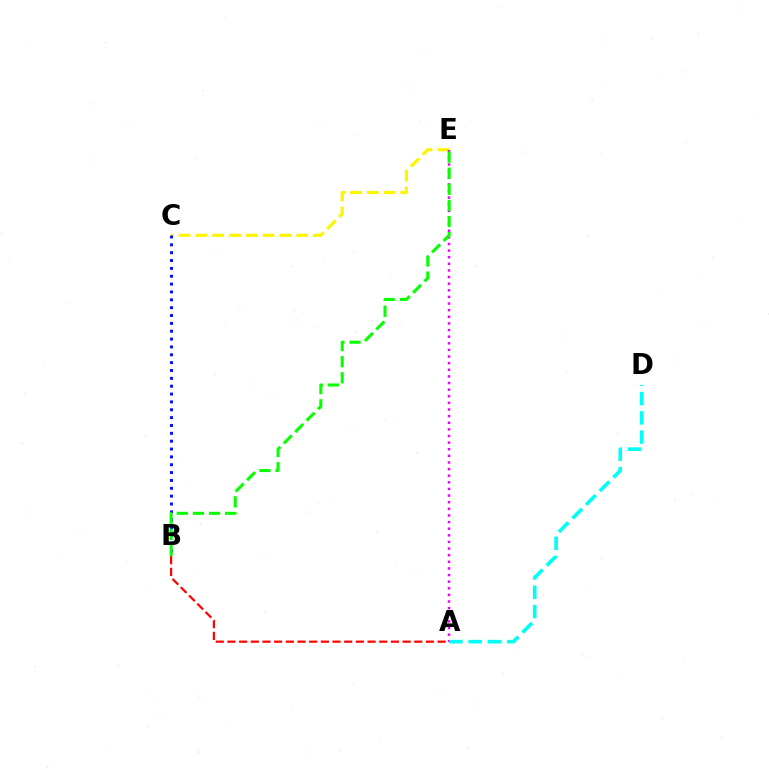{('C', 'E'): [{'color': '#fcf500', 'line_style': 'dashed', 'thickness': 2.28}], ('A', 'E'): [{'color': '#ee00ff', 'line_style': 'dotted', 'thickness': 1.8}], ('B', 'C'): [{'color': '#0010ff', 'line_style': 'dotted', 'thickness': 2.13}], ('B', 'E'): [{'color': '#08ff00', 'line_style': 'dashed', 'thickness': 2.19}], ('A', 'B'): [{'color': '#ff0000', 'line_style': 'dashed', 'thickness': 1.59}], ('A', 'D'): [{'color': '#00fff6', 'line_style': 'dashed', 'thickness': 2.62}]}